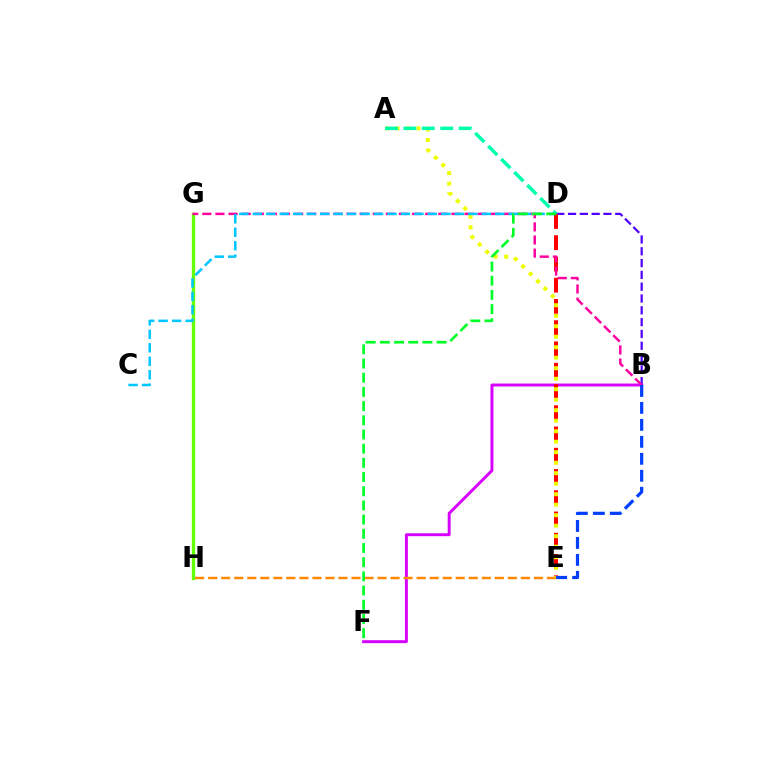{('B', 'F'): [{'color': '#d600ff', 'line_style': 'solid', 'thickness': 2.12}], ('B', 'D'): [{'color': '#4f00ff', 'line_style': 'dashed', 'thickness': 1.6}], ('G', 'H'): [{'color': '#66ff00', 'line_style': 'solid', 'thickness': 2.42}], ('D', 'E'): [{'color': '#ff0000', 'line_style': 'dashed', 'thickness': 2.89}], ('B', 'G'): [{'color': '#ff00a0', 'line_style': 'dashed', 'thickness': 1.78}], ('E', 'H'): [{'color': '#ff8800', 'line_style': 'dashed', 'thickness': 1.77}], ('A', 'E'): [{'color': '#eeff00', 'line_style': 'dotted', 'thickness': 2.85}], ('A', 'D'): [{'color': '#00ffaf', 'line_style': 'dashed', 'thickness': 2.5}], ('C', 'D'): [{'color': '#00c7ff', 'line_style': 'dashed', 'thickness': 1.83}], ('D', 'F'): [{'color': '#00ff27', 'line_style': 'dashed', 'thickness': 1.93}], ('B', 'E'): [{'color': '#003fff', 'line_style': 'dashed', 'thickness': 2.31}]}